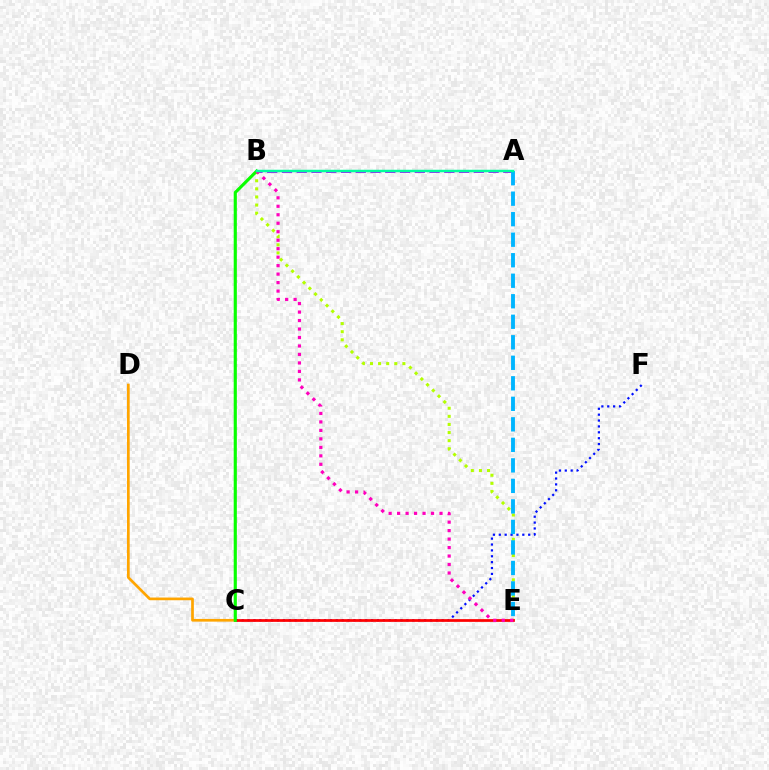{('A', 'B'): [{'color': '#9b00ff', 'line_style': 'dashed', 'thickness': 2.0}, {'color': '#00ff9d', 'line_style': 'solid', 'thickness': 1.79}], ('B', 'E'): [{'color': '#b3ff00', 'line_style': 'dotted', 'thickness': 2.2}, {'color': '#ff00bd', 'line_style': 'dotted', 'thickness': 2.3}], ('C', 'D'): [{'color': '#ffa500', 'line_style': 'solid', 'thickness': 1.94}], ('C', 'F'): [{'color': '#0010ff', 'line_style': 'dotted', 'thickness': 1.6}], ('C', 'E'): [{'color': '#ff0000', 'line_style': 'solid', 'thickness': 1.97}], ('B', 'C'): [{'color': '#08ff00', 'line_style': 'solid', 'thickness': 2.26}], ('A', 'E'): [{'color': '#00b5ff', 'line_style': 'dashed', 'thickness': 2.79}]}